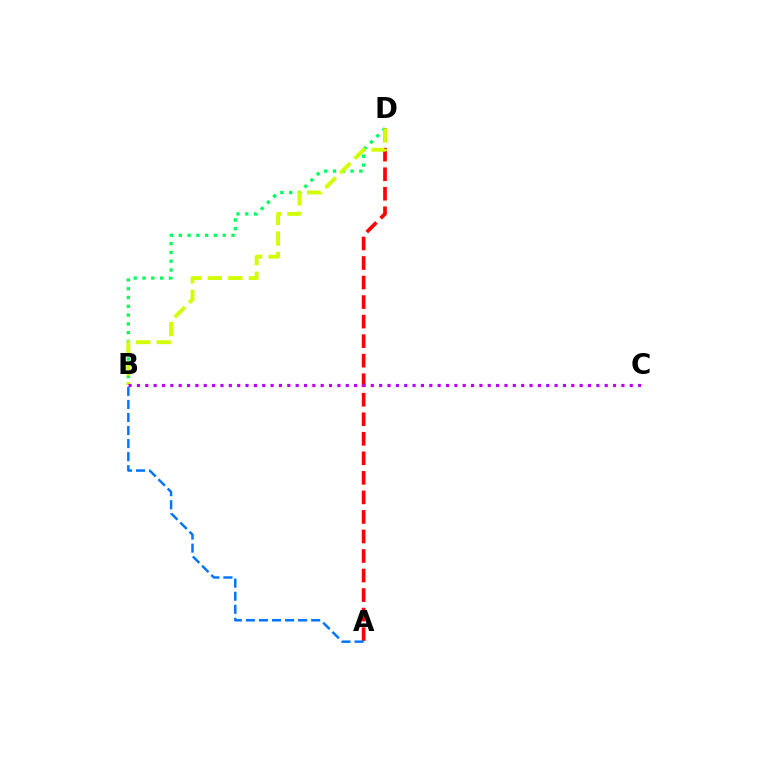{('B', 'D'): [{'color': '#00ff5c', 'line_style': 'dotted', 'thickness': 2.39}, {'color': '#d1ff00', 'line_style': 'dashed', 'thickness': 2.79}], ('A', 'D'): [{'color': '#ff0000', 'line_style': 'dashed', 'thickness': 2.65}], ('A', 'B'): [{'color': '#0074ff', 'line_style': 'dashed', 'thickness': 1.77}], ('B', 'C'): [{'color': '#b900ff', 'line_style': 'dotted', 'thickness': 2.27}]}